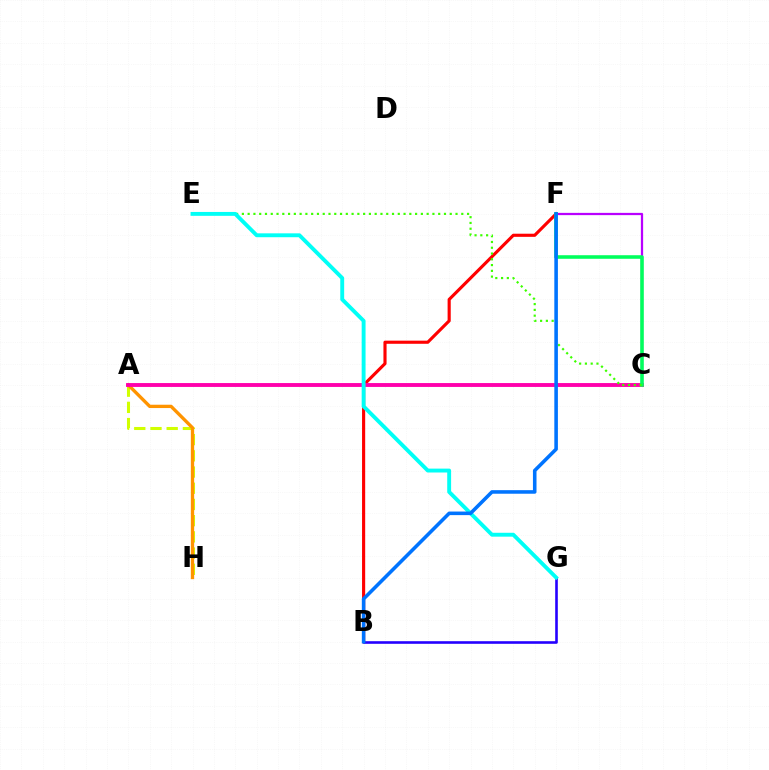{('A', 'H'): [{'color': '#d1ff00', 'line_style': 'dashed', 'thickness': 2.2}, {'color': '#ff9400', 'line_style': 'solid', 'thickness': 2.4}], ('C', 'F'): [{'color': '#b900ff', 'line_style': 'solid', 'thickness': 1.62}, {'color': '#00ff5c', 'line_style': 'solid', 'thickness': 2.57}], ('B', 'F'): [{'color': '#ff0000', 'line_style': 'solid', 'thickness': 2.26}, {'color': '#0074ff', 'line_style': 'solid', 'thickness': 2.57}], ('A', 'C'): [{'color': '#ff00ac', 'line_style': 'solid', 'thickness': 2.79}], ('C', 'E'): [{'color': '#3dff00', 'line_style': 'dotted', 'thickness': 1.57}], ('B', 'G'): [{'color': '#2500ff', 'line_style': 'solid', 'thickness': 1.88}], ('E', 'G'): [{'color': '#00fff6', 'line_style': 'solid', 'thickness': 2.8}]}